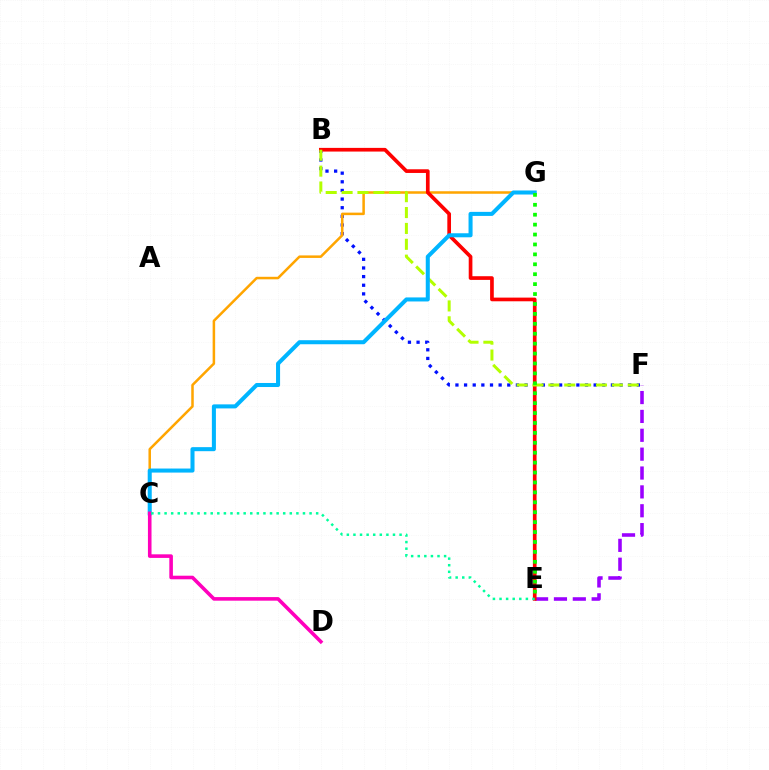{('B', 'F'): [{'color': '#0010ff', 'line_style': 'dotted', 'thickness': 2.35}, {'color': '#b3ff00', 'line_style': 'dashed', 'thickness': 2.16}], ('C', 'G'): [{'color': '#ffa500', 'line_style': 'solid', 'thickness': 1.81}, {'color': '#00b5ff', 'line_style': 'solid', 'thickness': 2.91}], ('E', 'F'): [{'color': '#9b00ff', 'line_style': 'dashed', 'thickness': 2.56}], ('B', 'E'): [{'color': '#ff0000', 'line_style': 'solid', 'thickness': 2.65}], ('C', 'D'): [{'color': '#ff00bd', 'line_style': 'solid', 'thickness': 2.58}], ('E', 'G'): [{'color': '#08ff00', 'line_style': 'dotted', 'thickness': 2.69}], ('C', 'E'): [{'color': '#00ff9d', 'line_style': 'dotted', 'thickness': 1.79}]}